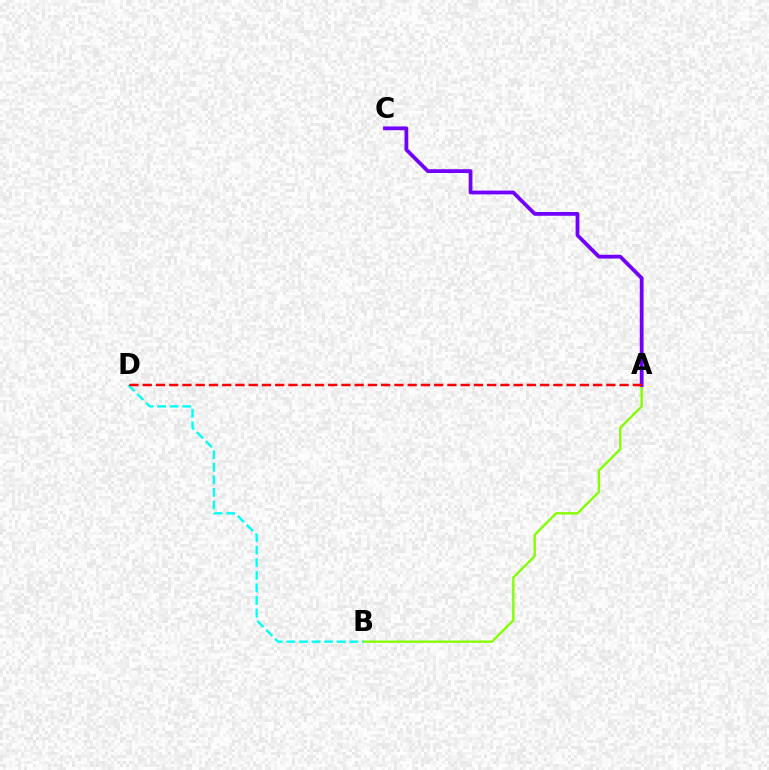{('A', 'B'): [{'color': '#84ff00', 'line_style': 'solid', 'thickness': 1.7}], ('B', 'D'): [{'color': '#00fff6', 'line_style': 'dashed', 'thickness': 1.71}], ('A', 'C'): [{'color': '#7200ff', 'line_style': 'solid', 'thickness': 2.71}], ('A', 'D'): [{'color': '#ff0000', 'line_style': 'dashed', 'thickness': 1.8}]}